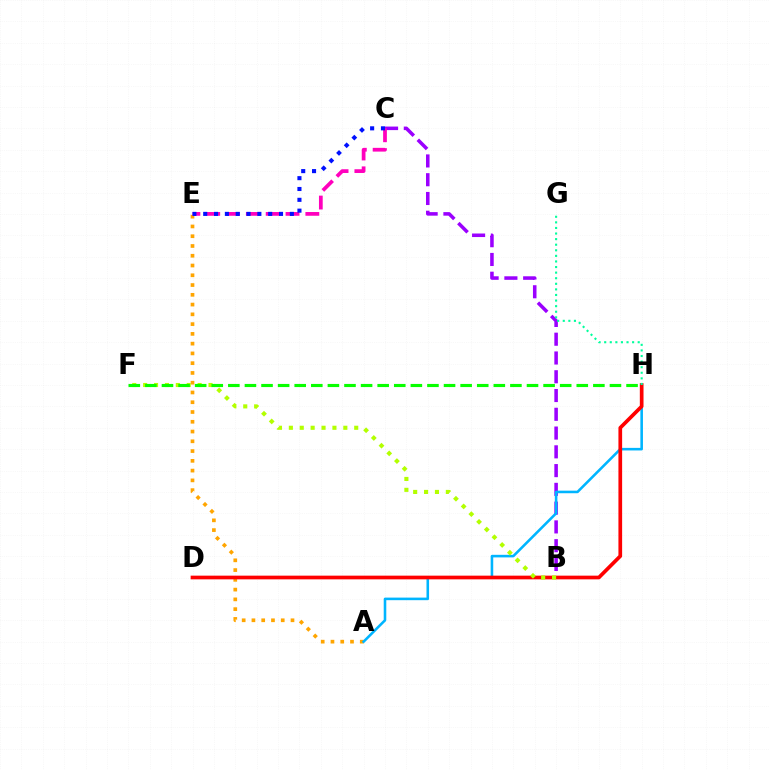{('B', 'C'): [{'color': '#9b00ff', 'line_style': 'dashed', 'thickness': 2.55}], ('A', 'E'): [{'color': '#ffa500', 'line_style': 'dotted', 'thickness': 2.65}], ('A', 'H'): [{'color': '#00b5ff', 'line_style': 'solid', 'thickness': 1.86}], ('C', 'E'): [{'color': '#ff00bd', 'line_style': 'dashed', 'thickness': 2.69}, {'color': '#0010ff', 'line_style': 'dotted', 'thickness': 2.94}], ('D', 'H'): [{'color': '#ff0000', 'line_style': 'solid', 'thickness': 2.66}], ('B', 'F'): [{'color': '#b3ff00', 'line_style': 'dotted', 'thickness': 2.96}], ('F', 'H'): [{'color': '#08ff00', 'line_style': 'dashed', 'thickness': 2.25}], ('G', 'H'): [{'color': '#00ff9d', 'line_style': 'dotted', 'thickness': 1.52}]}